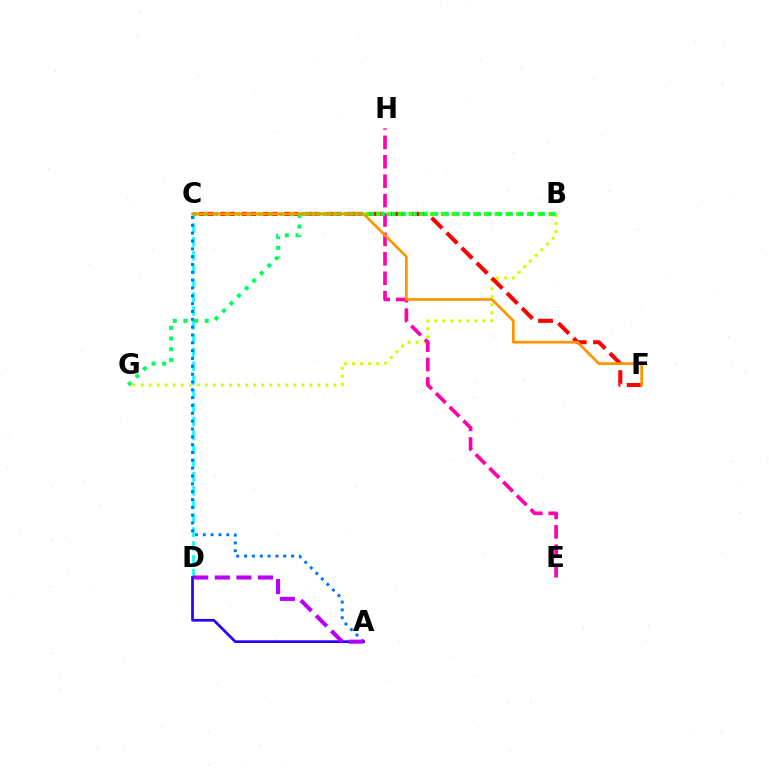{('C', 'D'): [{'color': '#00fff6', 'line_style': 'dashed', 'thickness': 1.88}], ('A', 'C'): [{'color': '#0074ff', 'line_style': 'dotted', 'thickness': 2.13}], ('B', 'G'): [{'color': '#d1ff00', 'line_style': 'dotted', 'thickness': 2.18}, {'color': '#00ff5c', 'line_style': 'dotted', 'thickness': 2.9}], ('C', 'F'): [{'color': '#ff0000', 'line_style': 'dashed', 'thickness': 2.89}, {'color': '#ff9400', 'line_style': 'solid', 'thickness': 1.94}], ('E', 'H'): [{'color': '#ff00ac', 'line_style': 'dashed', 'thickness': 2.64}], ('B', 'C'): [{'color': '#3dff00', 'line_style': 'dotted', 'thickness': 2.93}], ('A', 'D'): [{'color': '#2500ff', 'line_style': 'solid', 'thickness': 1.94}, {'color': '#b900ff', 'line_style': 'dashed', 'thickness': 2.94}]}